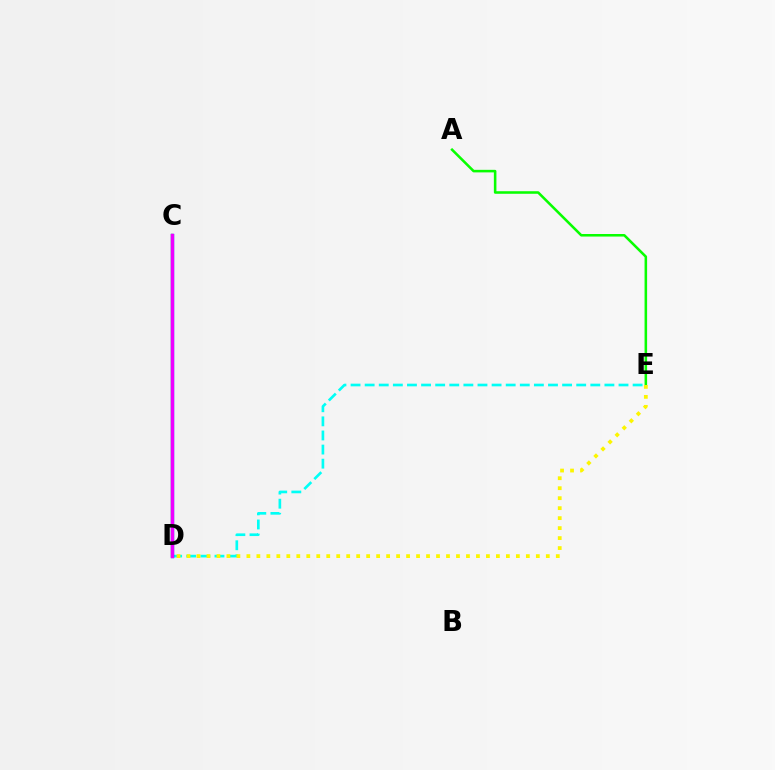{('D', 'E'): [{'color': '#00fff6', 'line_style': 'dashed', 'thickness': 1.92}, {'color': '#fcf500', 'line_style': 'dotted', 'thickness': 2.71}], ('A', 'E'): [{'color': '#08ff00', 'line_style': 'solid', 'thickness': 1.84}], ('C', 'D'): [{'color': '#0010ff', 'line_style': 'solid', 'thickness': 2.44}, {'color': '#ff0000', 'line_style': 'solid', 'thickness': 1.56}, {'color': '#ee00ff', 'line_style': 'solid', 'thickness': 2.23}]}